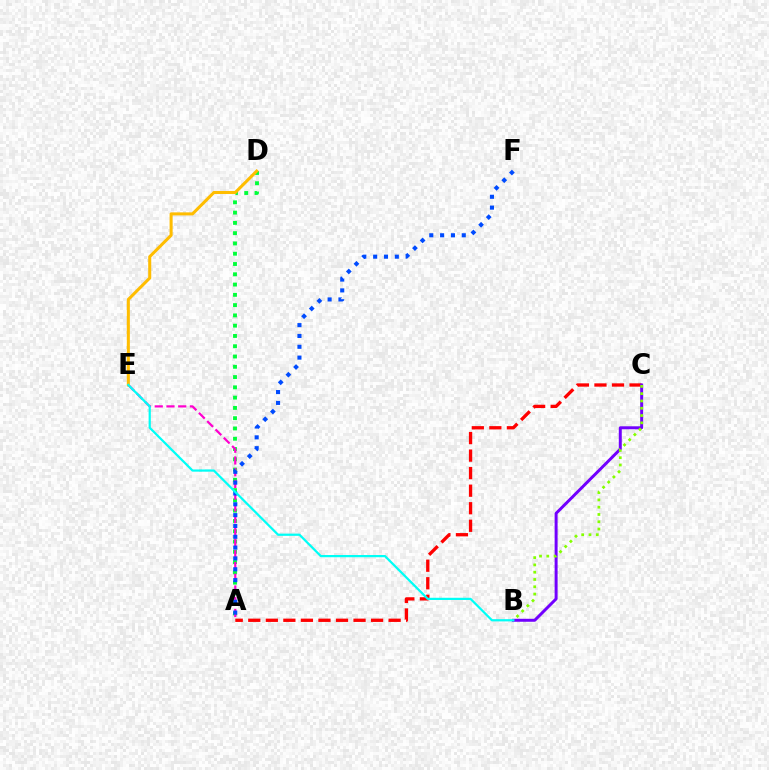{('A', 'D'): [{'color': '#00ff39', 'line_style': 'dotted', 'thickness': 2.79}], ('A', 'C'): [{'color': '#ff0000', 'line_style': 'dashed', 'thickness': 2.38}], ('A', 'E'): [{'color': '#ff00cf', 'line_style': 'dashed', 'thickness': 1.59}], ('B', 'C'): [{'color': '#7200ff', 'line_style': 'solid', 'thickness': 2.14}, {'color': '#84ff00', 'line_style': 'dotted', 'thickness': 1.98}], ('A', 'F'): [{'color': '#004bff', 'line_style': 'dotted', 'thickness': 2.94}], ('D', 'E'): [{'color': '#ffbd00', 'line_style': 'solid', 'thickness': 2.19}], ('B', 'E'): [{'color': '#00fff6', 'line_style': 'solid', 'thickness': 1.6}]}